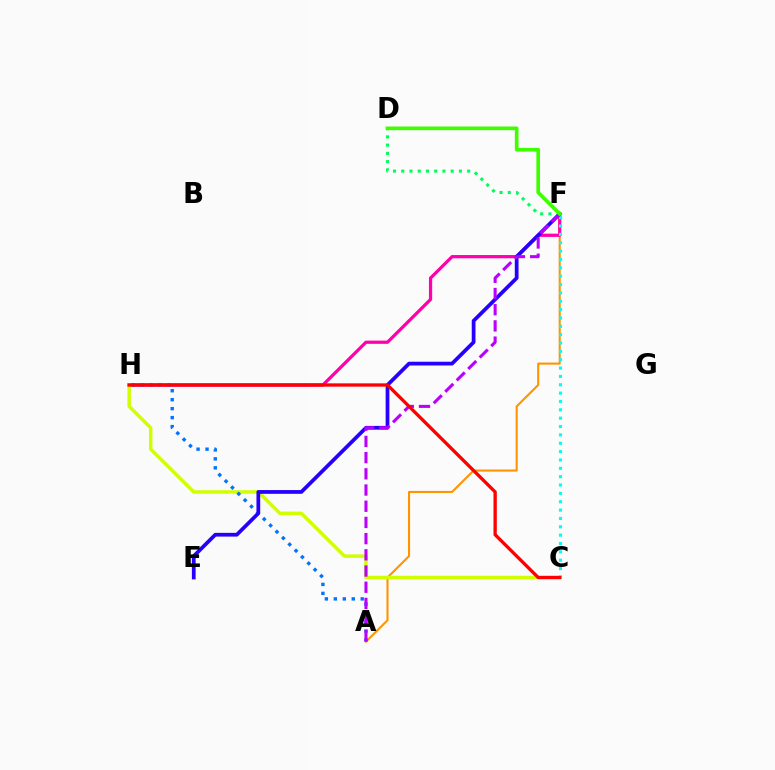{('D', 'F'): [{'color': '#00ff5c', 'line_style': 'dotted', 'thickness': 2.24}, {'color': '#3dff00', 'line_style': 'solid', 'thickness': 2.63}], ('A', 'F'): [{'color': '#ff9400', 'line_style': 'solid', 'thickness': 1.5}, {'color': '#b900ff', 'line_style': 'dashed', 'thickness': 2.2}], ('F', 'H'): [{'color': '#ff00ac', 'line_style': 'solid', 'thickness': 2.33}], ('C', 'F'): [{'color': '#00fff6', 'line_style': 'dotted', 'thickness': 2.27}], ('C', 'H'): [{'color': '#d1ff00', 'line_style': 'solid', 'thickness': 2.5}, {'color': '#ff0000', 'line_style': 'solid', 'thickness': 2.39}], ('A', 'H'): [{'color': '#0074ff', 'line_style': 'dotted', 'thickness': 2.44}], ('E', 'F'): [{'color': '#2500ff', 'line_style': 'solid', 'thickness': 2.7}]}